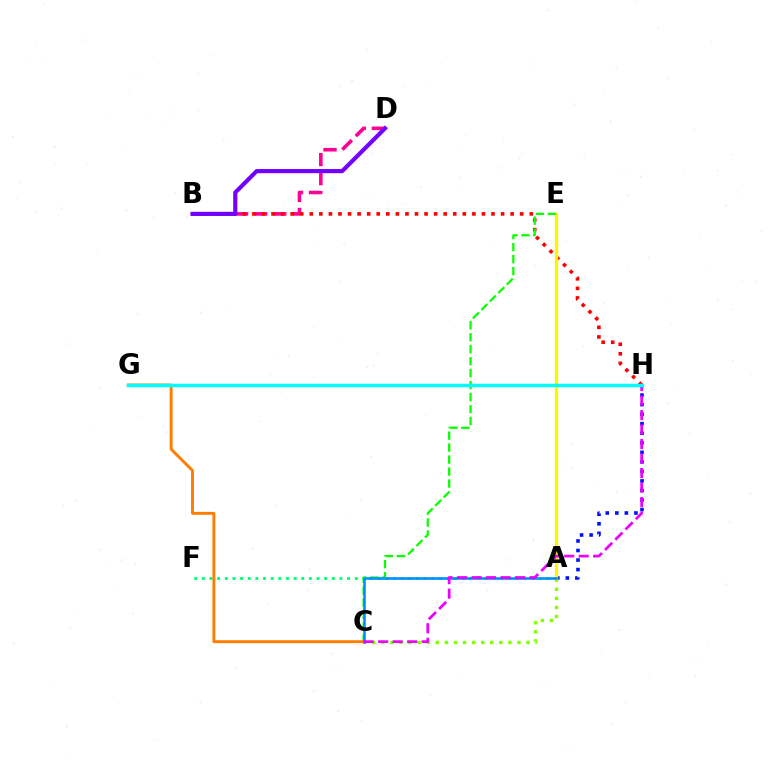{('A', 'F'): [{'color': '#00ff74', 'line_style': 'dotted', 'thickness': 2.08}], ('A', 'H'): [{'color': '#0010ff', 'line_style': 'dotted', 'thickness': 2.59}], ('A', 'C'): [{'color': '#84ff00', 'line_style': 'dotted', 'thickness': 2.47}, {'color': '#008cff', 'line_style': 'solid', 'thickness': 1.85}], ('B', 'D'): [{'color': '#ff0094', 'line_style': 'dashed', 'thickness': 2.59}, {'color': '#7200ff', 'line_style': 'solid', 'thickness': 2.98}], ('B', 'H'): [{'color': '#ff0000', 'line_style': 'dotted', 'thickness': 2.6}], ('A', 'E'): [{'color': '#fcf500', 'line_style': 'solid', 'thickness': 2.4}], ('C', 'E'): [{'color': '#08ff00', 'line_style': 'dashed', 'thickness': 1.63}], ('C', 'G'): [{'color': '#ff7c00', 'line_style': 'solid', 'thickness': 2.09}], ('C', 'H'): [{'color': '#ee00ff', 'line_style': 'dashed', 'thickness': 1.97}], ('G', 'H'): [{'color': '#00fff6', 'line_style': 'solid', 'thickness': 2.5}]}